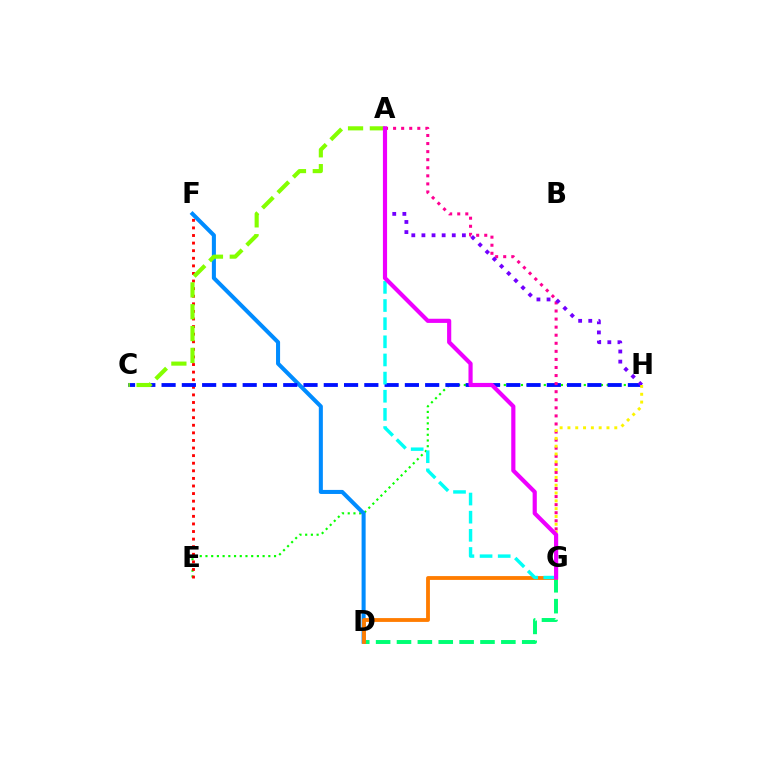{('D', 'G'): [{'color': '#00ff74', 'line_style': 'dashed', 'thickness': 2.84}, {'color': '#ff7c00', 'line_style': 'solid', 'thickness': 2.76}], ('E', 'H'): [{'color': '#08ff00', 'line_style': 'dotted', 'thickness': 1.55}], ('D', 'F'): [{'color': '#008cff', 'line_style': 'solid', 'thickness': 2.92}], ('E', 'F'): [{'color': '#ff0000', 'line_style': 'dotted', 'thickness': 2.06}], ('C', 'H'): [{'color': '#0010ff', 'line_style': 'dashed', 'thickness': 2.75}], ('A', 'C'): [{'color': '#84ff00', 'line_style': 'dashed', 'thickness': 2.97}], ('A', 'G'): [{'color': '#ff0094', 'line_style': 'dotted', 'thickness': 2.19}, {'color': '#00fff6', 'line_style': 'dashed', 'thickness': 2.46}, {'color': '#ee00ff', 'line_style': 'solid', 'thickness': 3.0}], ('A', 'H'): [{'color': '#7200ff', 'line_style': 'dotted', 'thickness': 2.75}], ('G', 'H'): [{'color': '#fcf500', 'line_style': 'dotted', 'thickness': 2.12}]}